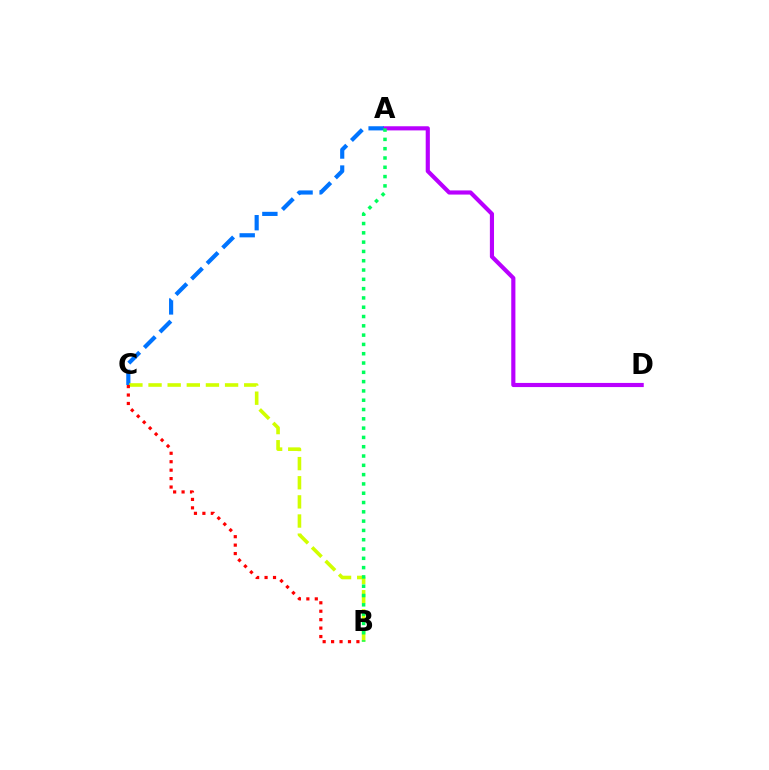{('A', 'D'): [{'color': '#b900ff', 'line_style': 'solid', 'thickness': 2.98}], ('A', 'C'): [{'color': '#0074ff', 'line_style': 'dashed', 'thickness': 2.99}], ('B', 'C'): [{'color': '#d1ff00', 'line_style': 'dashed', 'thickness': 2.6}, {'color': '#ff0000', 'line_style': 'dotted', 'thickness': 2.29}], ('A', 'B'): [{'color': '#00ff5c', 'line_style': 'dotted', 'thickness': 2.53}]}